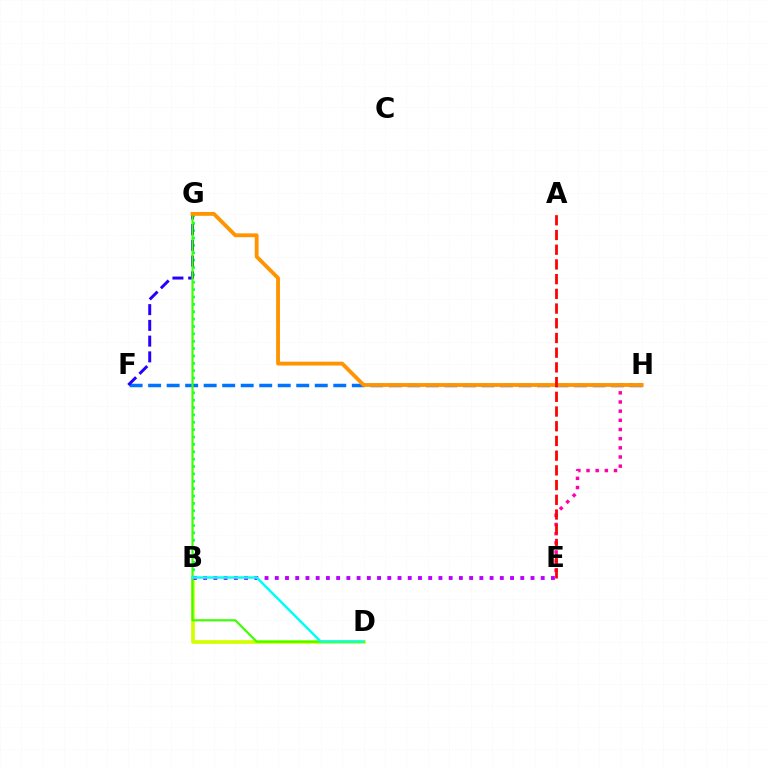{('B', 'G'): [{'color': '#00ff5c', 'line_style': 'dotted', 'thickness': 2.0}], ('B', 'D'): [{'color': '#d1ff00', 'line_style': 'solid', 'thickness': 2.64}, {'color': '#00fff6', 'line_style': 'solid', 'thickness': 1.79}], ('B', 'E'): [{'color': '#b900ff', 'line_style': 'dotted', 'thickness': 2.78}], ('F', 'H'): [{'color': '#0074ff', 'line_style': 'dashed', 'thickness': 2.52}], ('F', 'G'): [{'color': '#2500ff', 'line_style': 'dashed', 'thickness': 2.14}], ('D', 'G'): [{'color': '#3dff00', 'line_style': 'solid', 'thickness': 1.55}], ('E', 'H'): [{'color': '#ff00ac', 'line_style': 'dotted', 'thickness': 2.49}], ('G', 'H'): [{'color': '#ff9400', 'line_style': 'solid', 'thickness': 2.76}], ('A', 'E'): [{'color': '#ff0000', 'line_style': 'dashed', 'thickness': 2.0}]}